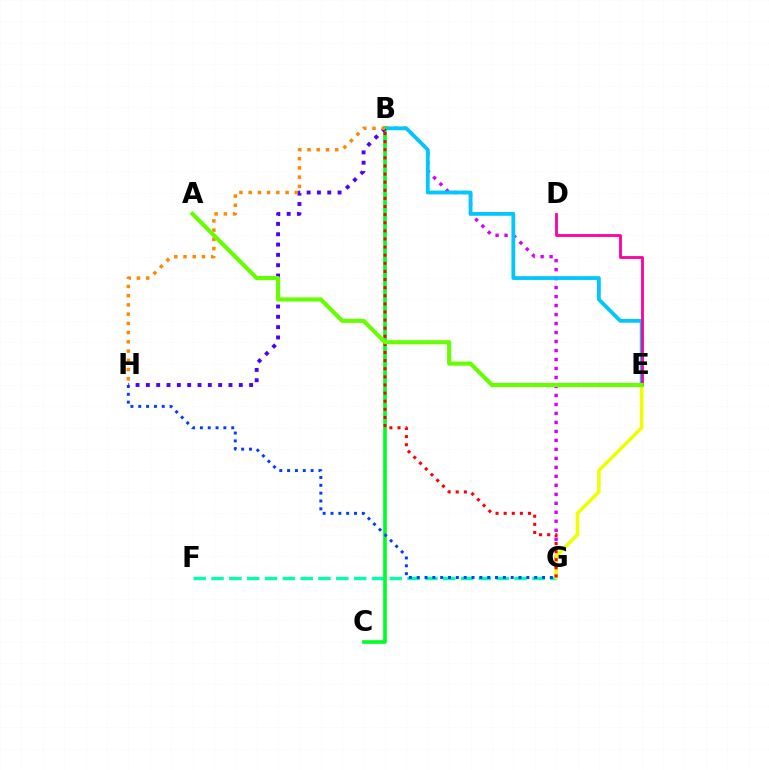{('B', 'G'): [{'color': '#d600ff', 'line_style': 'dotted', 'thickness': 2.44}, {'color': '#ff0000', 'line_style': 'dotted', 'thickness': 2.2}], ('B', 'E'): [{'color': '#00c7ff', 'line_style': 'solid', 'thickness': 2.73}], ('F', 'G'): [{'color': '#00ffaf', 'line_style': 'dashed', 'thickness': 2.42}], ('B', 'C'): [{'color': '#00ff27', 'line_style': 'solid', 'thickness': 2.62}], ('G', 'H'): [{'color': '#003fff', 'line_style': 'dotted', 'thickness': 2.13}], ('E', 'G'): [{'color': '#eeff00', 'line_style': 'solid', 'thickness': 2.56}], ('B', 'H'): [{'color': '#4f00ff', 'line_style': 'dotted', 'thickness': 2.81}, {'color': '#ff8800', 'line_style': 'dotted', 'thickness': 2.51}], ('D', 'E'): [{'color': '#ff00a0', 'line_style': 'solid', 'thickness': 2.02}], ('A', 'E'): [{'color': '#66ff00', 'line_style': 'solid', 'thickness': 2.98}]}